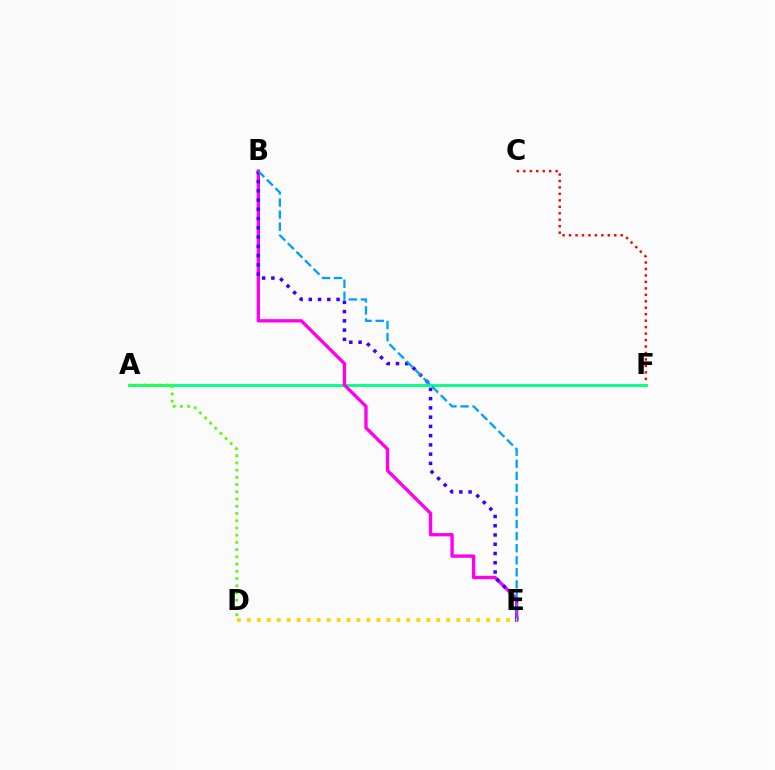{('C', 'F'): [{'color': '#ff0000', 'line_style': 'dotted', 'thickness': 1.76}], ('A', 'F'): [{'color': '#00ff86', 'line_style': 'solid', 'thickness': 2.03}], ('A', 'D'): [{'color': '#4fff00', 'line_style': 'dotted', 'thickness': 1.96}], ('B', 'E'): [{'color': '#ff00ed', 'line_style': 'solid', 'thickness': 2.4}, {'color': '#3700ff', 'line_style': 'dotted', 'thickness': 2.51}, {'color': '#009eff', 'line_style': 'dashed', 'thickness': 1.64}], ('D', 'E'): [{'color': '#ffd500', 'line_style': 'dotted', 'thickness': 2.71}]}